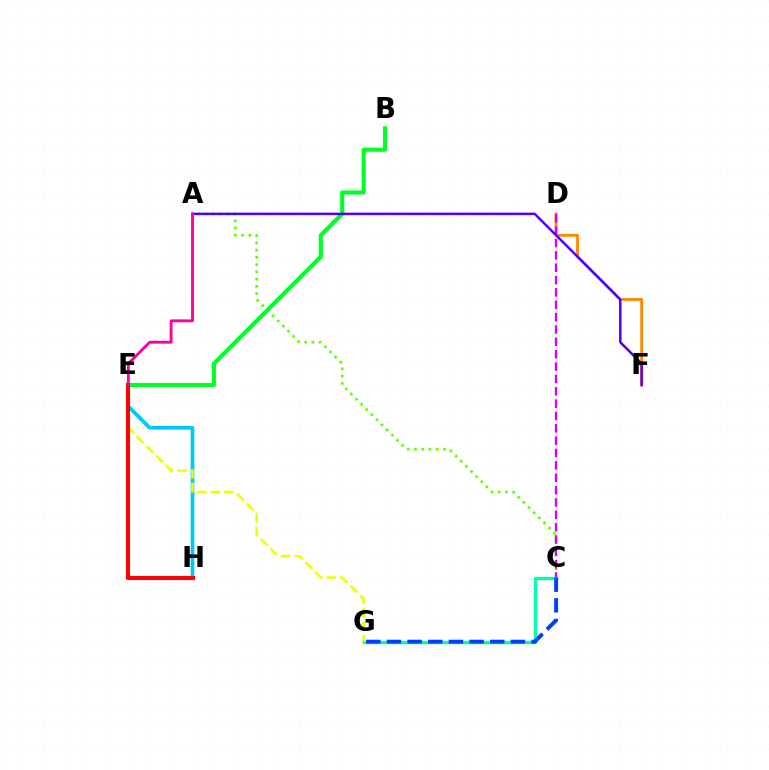{('D', 'F'): [{'color': '#ff8800', 'line_style': 'solid', 'thickness': 2.04}], ('A', 'C'): [{'color': '#66ff00', 'line_style': 'dotted', 'thickness': 1.97}], ('C', 'D'): [{'color': '#d600ff', 'line_style': 'dashed', 'thickness': 1.68}], ('C', 'G'): [{'color': '#00ffaf', 'line_style': 'solid', 'thickness': 2.43}, {'color': '#003fff', 'line_style': 'dashed', 'thickness': 2.81}], ('B', 'E'): [{'color': '#00ff27', 'line_style': 'solid', 'thickness': 2.97}], ('E', 'H'): [{'color': '#00c7ff', 'line_style': 'solid', 'thickness': 2.65}, {'color': '#ff0000', 'line_style': 'solid', 'thickness': 2.95}], ('A', 'F'): [{'color': '#4f00ff', 'line_style': 'solid', 'thickness': 1.8}], ('E', 'G'): [{'color': '#eeff00', 'line_style': 'dashed', 'thickness': 1.86}], ('A', 'E'): [{'color': '#ff00a0', 'line_style': 'solid', 'thickness': 2.06}]}